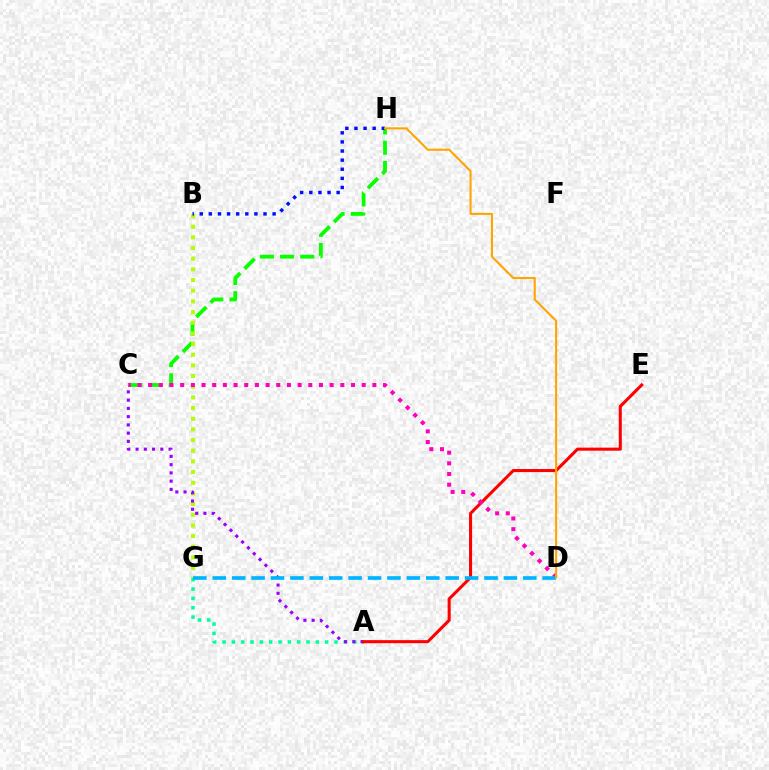{('C', 'H'): [{'color': '#08ff00', 'line_style': 'dashed', 'thickness': 2.74}], ('A', 'G'): [{'color': '#00ff9d', 'line_style': 'dotted', 'thickness': 2.53}], ('B', 'G'): [{'color': '#b3ff00', 'line_style': 'dotted', 'thickness': 2.9}], ('A', 'C'): [{'color': '#9b00ff', 'line_style': 'dotted', 'thickness': 2.24}], ('A', 'E'): [{'color': '#ff0000', 'line_style': 'solid', 'thickness': 2.2}], ('C', 'D'): [{'color': '#ff00bd', 'line_style': 'dotted', 'thickness': 2.9}], ('B', 'H'): [{'color': '#0010ff', 'line_style': 'dotted', 'thickness': 2.47}], ('D', 'G'): [{'color': '#00b5ff', 'line_style': 'dashed', 'thickness': 2.64}], ('D', 'H'): [{'color': '#ffa500', 'line_style': 'solid', 'thickness': 1.51}]}